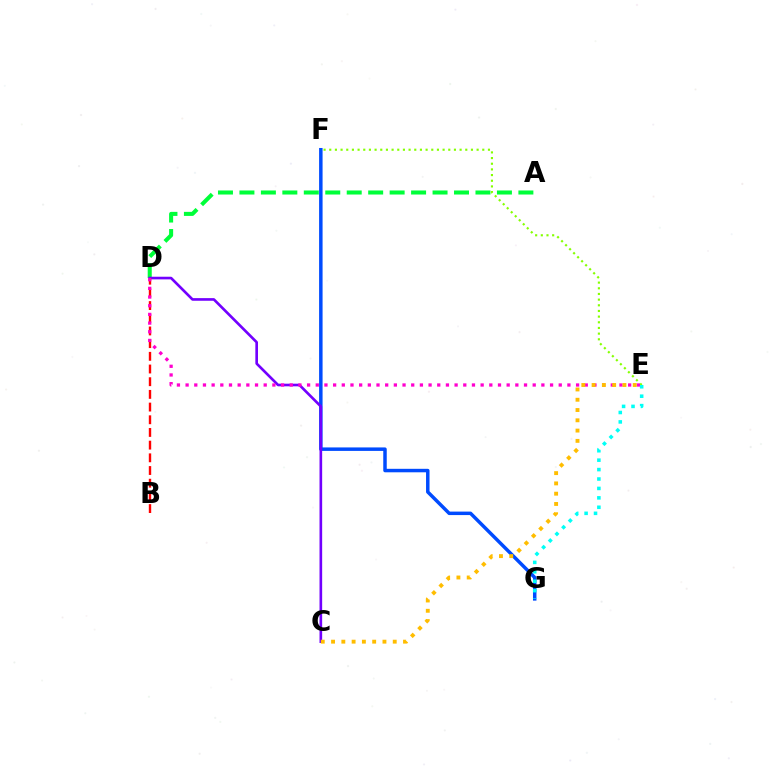{('F', 'G'): [{'color': '#004bff', 'line_style': 'solid', 'thickness': 2.51}], ('A', 'D'): [{'color': '#00ff39', 'line_style': 'dashed', 'thickness': 2.92}], ('C', 'D'): [{'color': '#7200ff', 'line_style': 'solid', 'thickness': 1.9}], ('B', 'D'): [{'color': '#ff0000', 'line_style': 'dashed', 'thickness': 1.72}], ('E', 'F'): [{'color': '#84ff00', 'line_style': 'dotted', 'thickness': 1.54}], ('E', 'G'): [{'color': '#00fff6', 'line_style': 'dotted', 'thickness': 2.56}], ('D', 'E'): [{'color': '#ff00cf', 'line_style': 'dotted', 'thickness': 2.36}], ('C', 'E'): [{'color': '#ffbd00', 'line_style': 'dotted', 'thickness': 2.79}]}